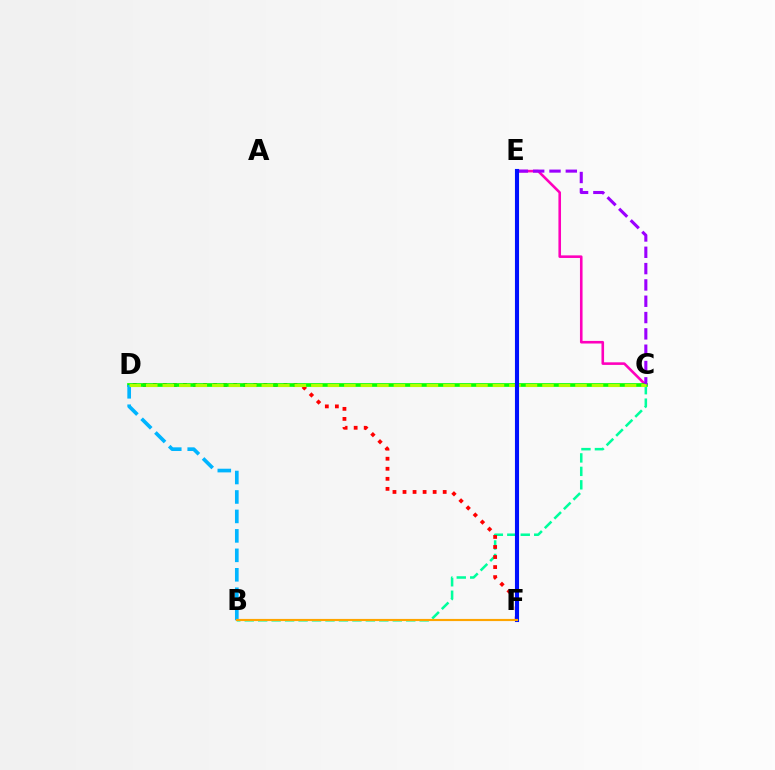{('C', 'E'): [{'color': '#ff00bd', 'line_style': 'solid', 'thickness': 1.87}, {'color': '#9b00ff', 'line_style': 'dashed', 'thickness': 2.22}], ('B', 'C'): [{'color': '#00ff9d', 'line_style': 'dashed', 'thickness': 1.83}], ('D', 'F'): [{'color': '#ff0000', 'line_style': 'dotted', 'thickness': 2.73}], ('C', 'D'): [{'color': '#08ff00', 'line_style': 'solid', 'thickness': 2.65}, {'color': '#b3ff00', 'line_style': 'dashed', 'thickness': 2.24}], ('B', 'D'): [{'color': '#00b5ff', 'line_style': 'dashed', 'thickness': 2.64}], ('E', 'F'): [{'color': '#0010ff', 'line_style': 'solid', 'thickness': 2.95}], ('B', 'F'): [{'color': '#ffa500', 'line_style': 'solid', 'thickness': 1.55}]}